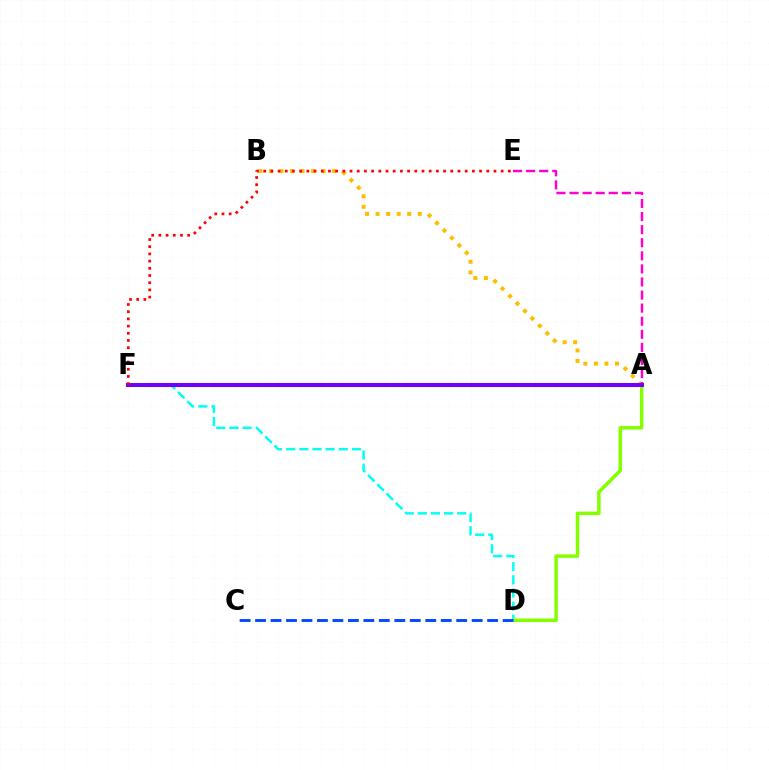{('A', 'F'): [{'color': '#00ff39', 'line_style': 'solid', 'thickness': 2.96}, {'color': '#7200ff', 'line_style': 'solid', 'thickness': 2.87}], ('D', 'F'): [{'color': '#00fff6', 'line_style': 'dashed', 'thickness': 1.78}], ('A', 'B'): [{'color': '#ffbd00', 'line_style': 'dotted', 'thickness': 2.86}], ('A', 'E'): [{'color': '#ff00cf', 'line_style': 'dashed', 'thickness': 1.78}], ('A', 'D'): [{'color': '#84ff00', 'line_style': 'solid', 'thickness': 2.51}], ('C', 'D'): [{'color': '#004bff', 'line_style': 'dashed', 'thickness': 2.1}], ('E', 'F'): [{'color': '#ff0000', 'line_style': 'dotted', 'thickness': 1.96}]}